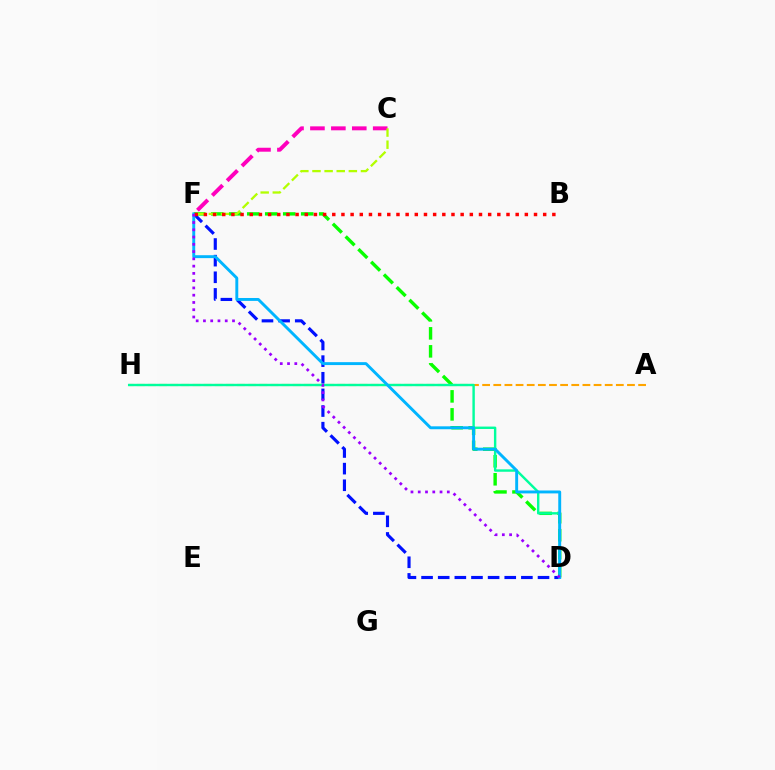{('C', 'F'): [{'color': '#ff00bd', 'line_style': 'dashed', 'thickness': 2.84}, {'color': '#b3ff00', 'line_style': 'dashed', 'thickness': 1.65}], ('D', 'F'): [{'color': '#0010ff', 'line_style': 'dashed', 'thickness': 2.26}, {'color': '#08ff00', 'line_style': 'dashed', 'thickness': 2.44}, {'color': '#00b5ff', 'line_style': 'solid', 'thickness': 2.1}, {'color': '#9b00ff', 'line_style': 'dotted', 'thickness': 1.97}], ('A', 'H'): [{'color': '#ffa500', 'line_style': 'dashed', 'thickness': 1.51}], ('D', 'H'): [{'color': '#00ff9d', 'line_style': 'solid', 'thickness': 1.73}], ('B', 'F'): [{'color': '#ff0000', 'line_style': 'dotted', 'thickness': 2.49}]}